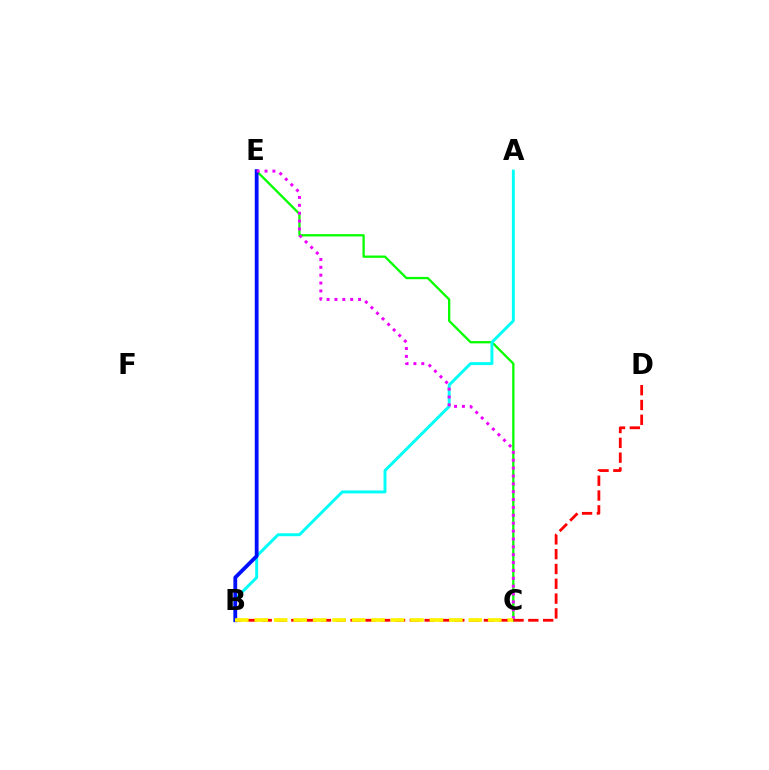{('C', 'E'): [{'color': '#08ff00', 'line_style': 'solid', 'thickness': 1.66}, {'color': '#ee00ff', 'line_style': 'dotted', 'thickness': 2.14}], ('A', 'B'): [{'color': '#00fff6', 'line_style': 'solid', 'thickness': 2.11}], ('B', 'D'): [{'color': '#ff0000', 'line_style': 'dashed', 'thickness': 2.01}], ('B', 'E'): [{'color': '#0010ff', 'line_style': 'solid', 'thickness': 2.73}], ('B', 'C'): [{'color': '#fcf500', 'line_style': 'dashed', 'thickness': 2.64}]}